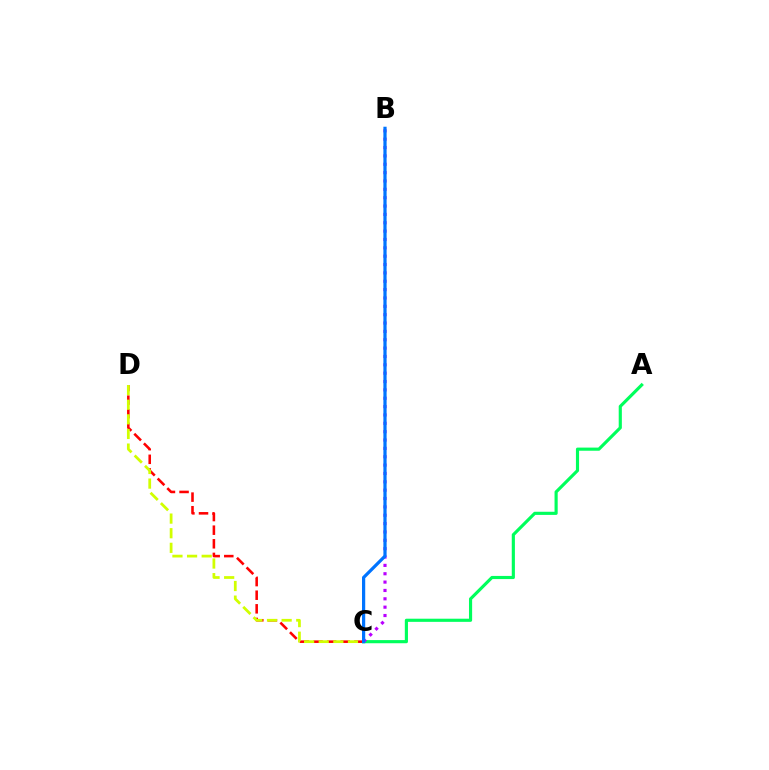{('A', 'C'): [{'color': '#00ff5c', 'line_style': 'solid', 'thickness': 2.26}], ('C', 'D'): [{'color': '#ff0000', 'line_style': 'dashed', 'thickness': 1.85}, {'color': '#d1ff00', 'line_style': 'dashed', 'thickness': 1.99}], ('B', 'C'): [{'color': '#b900ff', 'line_style': 'dotted', 'thickness': 2.27}, {'color': '#0074ff', 'line_style': 'solid', 'thickness': 2.31}]}